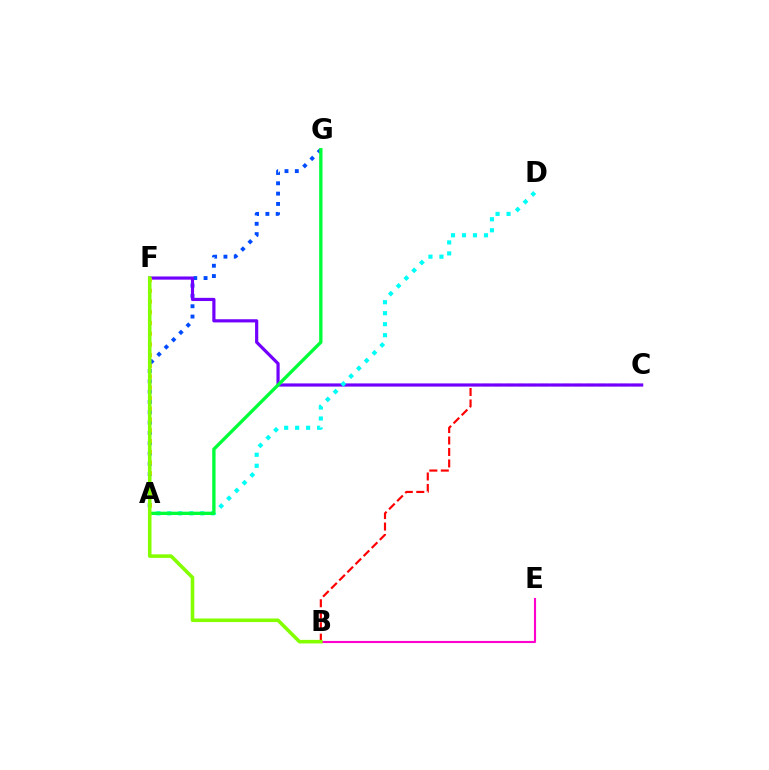{('B', 'C'): [{'color': '#ff0000', 'line_style': 'dashed', 'thickness': 1.56}], ('A', 'G'): [{'color': '#004bff', 'line_style': 'dotted', 'thickness': 2.8}, {'color': '#00ff39', 'line_style': 'solid', 'thickness': 2.4}], ('C', 'F'): [{'color': '#7200ff', 'line_style': 'solid', 'thickness': 2.29}], ('B', 'E'): [{'color': '#ff00cf', 'line_style': 'solid', 'thickness': 1.53}], ('A', 'D'): [{'color': '#00fff6', 'line_style': 'dotted', 'thickness': 2.99}], ('A', 'F'): [{'color': '#ffbd00', 'line_style': 'dotted', 'thickness': 2.92}], ('B', 'F'): [{'color': '#84ff00', 'line_style': 'solid', 'thickness': 2.57}]}